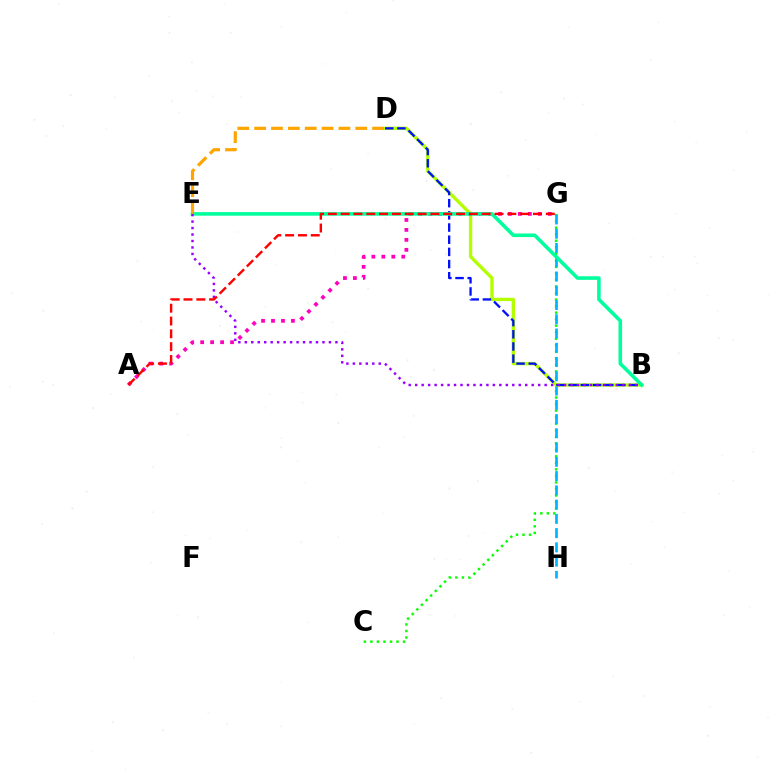{('C', 'G'): [{'color': '#08ff00', 'line_style': 'dotted', 'thickness': 1.77}], ('G', 'H'): [{'color': '#00b5ff', 'line_style': 'dashed', 'thickness': 1.94}], ('B', 'D'): [{'color': '#b3ff00', 'line_style': 'solid', 'thickness': 2.41}, {'color': '#0010ff', 'line_style': 'dashed', 'thickness': 1.66}], ('A', 'G'): [{'color': '#ff00bd', 'line_style': 'dotted', 'thickness': 2.71}, {'color': '#ff0000', 'line_style': 'dashed', 'thickness': 1.74}], ('B', 'E'): [{'color': '#00ff9d', 'line_style': 'solid', 'thickness': 2.58}, {'color': '#9b00ff', 'line_style': 'dotted', 'thickness': 1.76}], ('D', 'E'): [{'color': '#ffa500', 'line_style': 'dashed', 'thickness': 2.29}]}